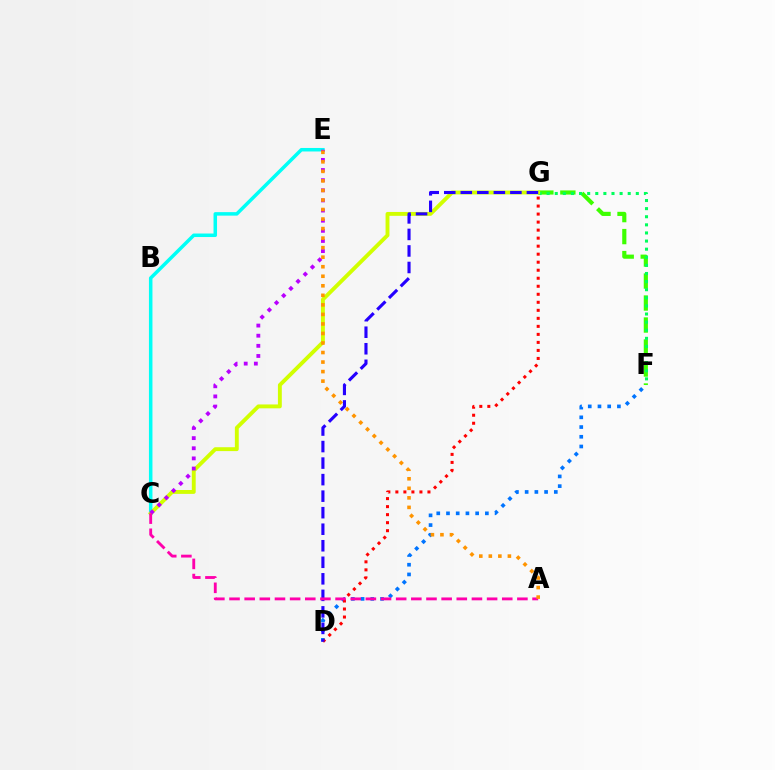{('D', 'F'): [{'color': '#0074ff', 'line_style': 'dotted', 'thickness': 2.64}], ('D', 'G'): [{'color': '#ff0000', 'line_style': 'dotted', 'thickness': 2.18}, {'color': '#2500ff', 'line_style': 'dashed', 'thickness': 2.25}], ('C', 'E'): [{'color': '#00fff6', 'line_style': 'solid', 'thickness': 2.52}, {'color': '#b900ff', 'line_style': 'dotted', 'thickness': 2.75}], ('F', 'G'): [{'color': '#3dff00', 'line_style': 'dashed', 'thickness': 2.99}, {'color': '#00ff5c', 'line_style': 'dotted', 'thickness': 2.2}], ('C', 'G'): [{'color': '#d1ff00', 'line_style': 'solid', 'thickness': 2.79}], ('A', 'C'): [{'color': '#ff00ac', 'line_style': 'dashed', 'thickness': 2.06}], ('A', 'E'): [{'color': '#ff9400', 'line_style': 'dotted', 'thickness': 2.59}]}